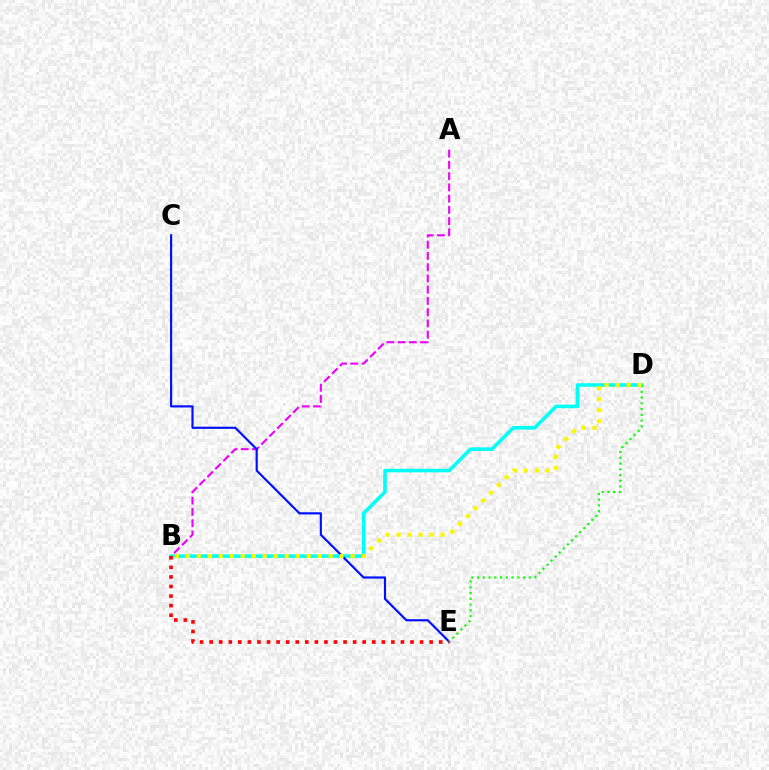{('A', 'B'): [{'color': '#ee00ff', 'line_style': 'dashed', 'thickness': 1.53}], ('B', 'D'): [{'color': '#00fff6', 'line_style': 'solid', 'thickness': 2.58}, {'color': '#fcf500', 'line_style': 'dotted', 'thickness': 2.98}], ('C', 'E'): [{'color': '#0010ff', 'line_style': 'solid', 'thickness': 1.56}], ('B', 'E'): [{'color': '#ff0000', 'line_style': 'dotted', 'thickness': 2.6}], ('D', 'E'): [{'color': '#08ff00', 'line_style': 'dotted', 'thickness': 1.56}]}